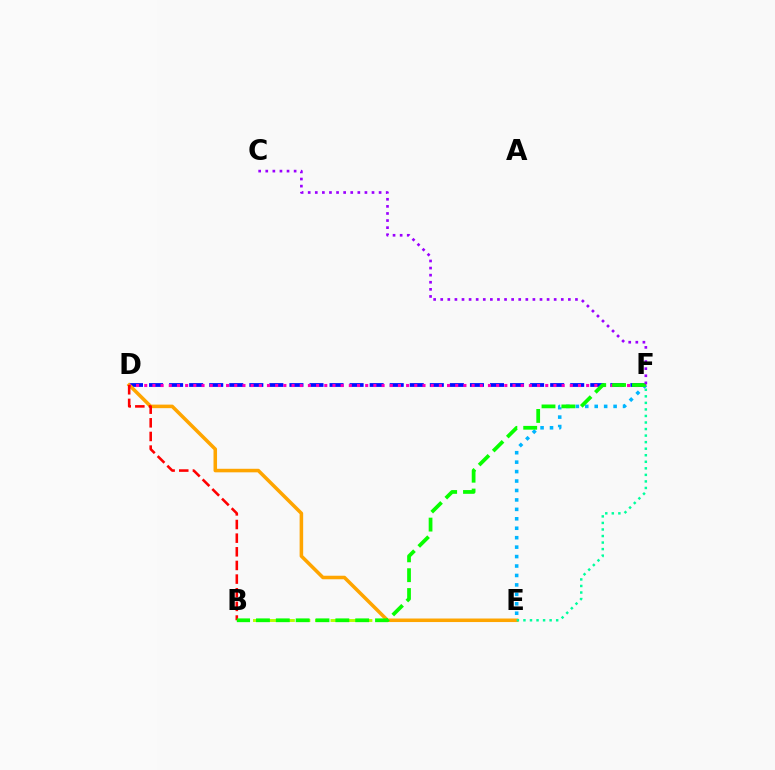{('B', 'E'): [{'color': '#b3ff00', 'line_style': 'dashed', 'thickness': 2.11}], ('D', 'F'): [{'color': '#0010ff', 'line_style': 'dashed', 'thickness': 2.72}, {'color': '#ff00bd', 'line_style': 'dotted', 'thickness': 2.22}], ('D', 'E'): [{'color': '#ffa500', 'line_style': 'solid', 'thickness': 2.55}], ('E', 'F'): [{'color': '#00b5ff', 'line_style': 'dotted', 'thickness': 2.57}, {'color': '#00ff9d', 'line_style': 'dotted', 'thickness': 1.78}], ('B', 'D'): [{'color': '#ff0000', 'line_style': 'dashed', 'thickness': 1.85}], ('B', 'F'): [{'color': '#08ff00', 'line_style': 'dashed', 'thickness': 2.7}], ('C', 'F'): [{'color': '#9b00ff', 'line_style': 'dotted', 'thickness': 1.93}]}